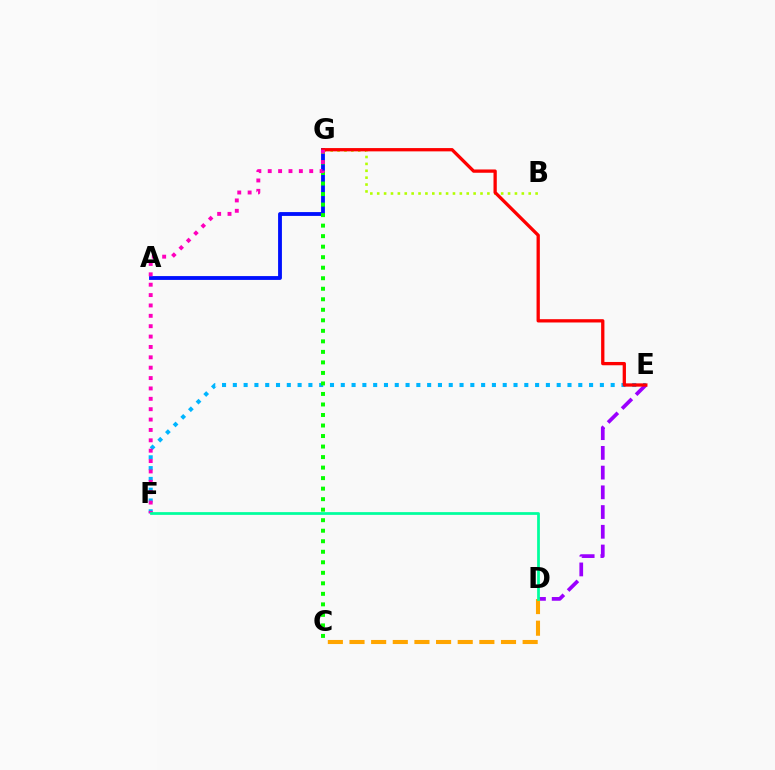{('E', 'F'): [{'color': '#00b5ff', 'line_style': 'dotted', 'thickness': 2.93}], ('A', 'G'): [{'color': '#0010ff', 'line_style': 'solid', 'thickness': 2.76}], ('C', 'G'): [{'color': '#08ff00', 'line_style': 'dotted', 'thickness': 2.86}], ('D', 'E'): [{'color': '#9b00ff', 'line_style': 'dashed', 'thickness': 2.68}], ('B', 'G'): [{'color': '#b3ff00', 'line_style': 'dotted', 'thickness': 1.87}], ('E', 'G'): [{'color': '#ff0000', 'line_style': 'solid', 'thickness': 2.37}], ('C', 'D'): [{'color': '#ffa500', 'line_style': 'dashed', 'thickness': 2.94}], ('F', 'G'): [{'color': '#ff00bd', 'line_style': 'dotted', 'thickness': 2.82}], ('D', 'F'): [{'color': '#00ff9d', 'line_style': 'solid', 'thickness': 1.97}]}